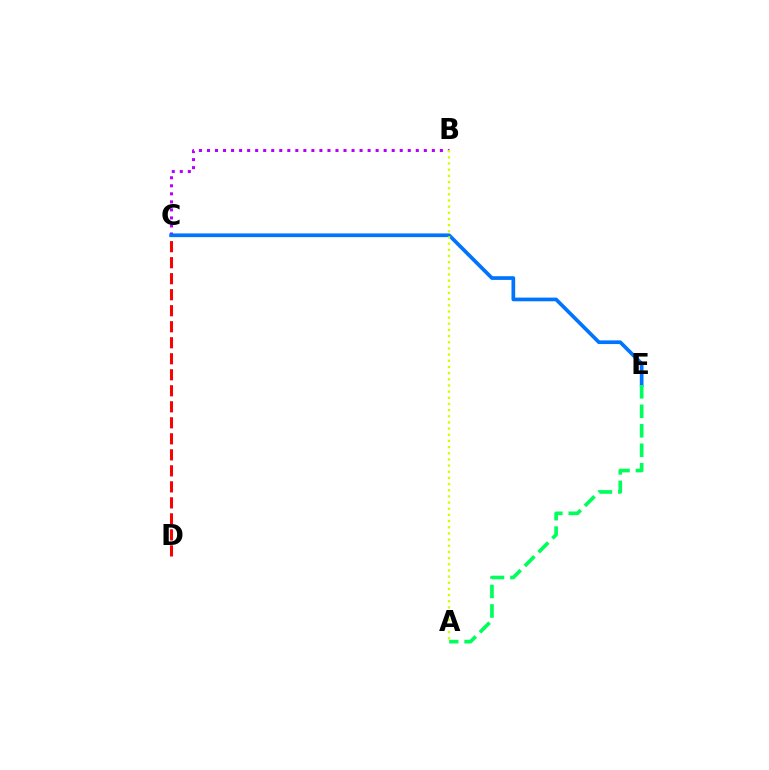{('B', 'C'): [{'color': '#b900ff', 'line_style': 'dotted', 'thickness': 2.18}], ('C', 'D'): [{'color': '#ff0000', 'line_style': 'dashed', 'thickness': 2.18}], ('C', 'E'): [{'color': '#0074ff', 'line_style': 'solid', 'thickness': 2.66}], ('A', 'E'): [{'color': '#00ff5c', 'line_style': 'dashed', 'thickness': 2.65}], ('A', 'B'): [{'color': '#d1ff00', 'line_style': 'dotted', 'thickness': 1.68}]}